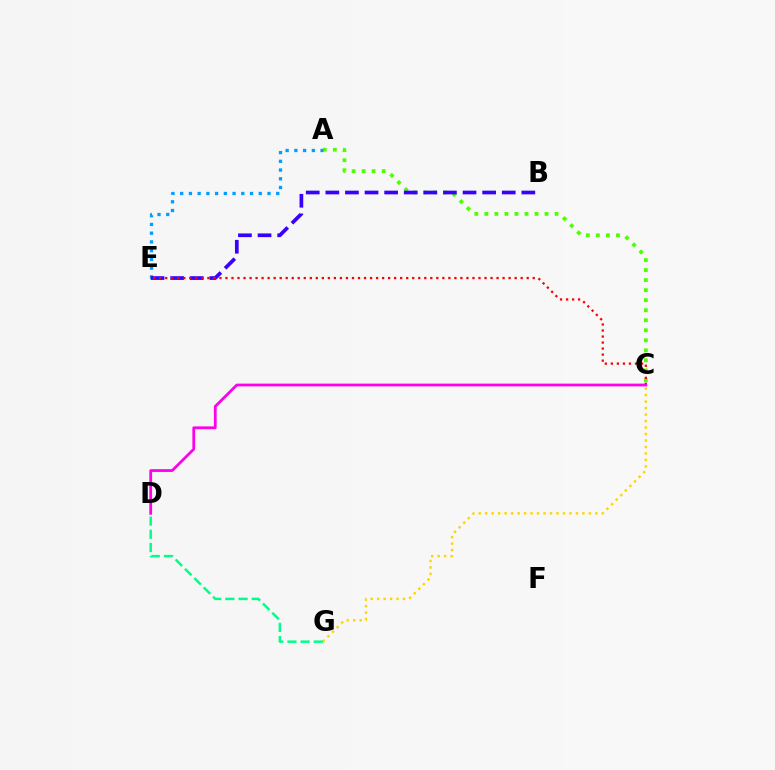{('A', 'C'): [{'color': '#4fff00', 'line_style': 'dotted', 'thickness': 2.72}], ('C', 'G'): [{'color': '#ffd500', 'line_style': 'dotted', 'thickness': 1.76}], ('D', 'G'): [{'color': '#00ff86', 'line_style': 'dashed', 'thickness': 1.79}], ('A', 'E'): [{'color': '#009eff', 'line_style': 'dotted', 'thickness': 2.37}], ('B', 'E'): [{'color': '#3700ff', 'line_style': 'dashed', 'thickness': 2.66}], ('C', 'E'): [{'color': '#ff0000', 'line_style': 'dotted', 'thickness': 1.64}], ('C', 'D'): [{'color': '#ff00ed', 'line_style': 'solid', 'thickness': 2.0}]}